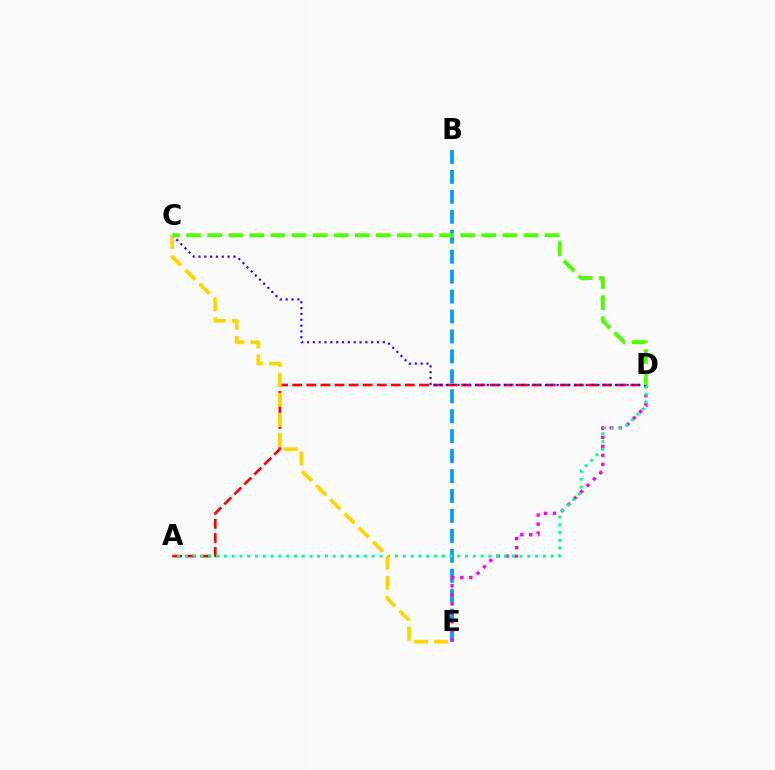{('B', 'E'): [{'color': '#009eff', 'line_style': 'dashed', 'thickness': 2.71}], ('A', 'D'): [{'color': '#ff0000', 'line_style': 'dashed', 'thickness': 1.91}, {'color': '#00ff86', 'line_style': 'dotted', 'thickness': 2.11}], ('D', 'E'): [{'color': '#ff00ed', 'line_style': 'dotted', 'thickness': 2.45}], ('C', 'D'): [{'color': '#3700ff', 'line_style': 'dotted', 'thickness': 1.58}, {'color': '#4fff00', 'line_style': 'dashed', 'thickness': 2.87}], ('C', 'E'): [{'color': '#ffd500', 'line_style': 'dashed', 'thickness': 2.72}]}